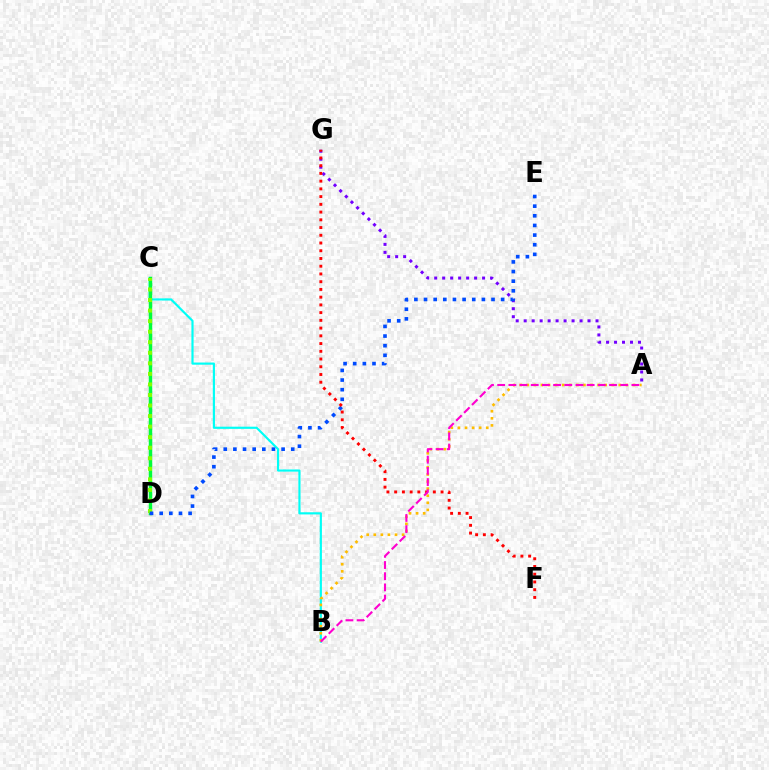{('A', 'G'): [{'color': '#7200ff', 'line_style': 'dotted', 'thickness': 2.17}], ('B', 'C'): [{'color': '#00fff6', 'line_style': 'solid', 'thickness': 1.56}], ('C', 'D'): [{'color': '#00ff39', 'line_style': 'solid', 'thickness': 2.5}, {'color': '#84ff00', 'line_style': 'dotted', 'thickness': 2.87}], ('D', 'E'): [{'color': '#004bff', 'line_style': 'dotted', 'thickness': 2.62}], ('A', 'B'): [{'color': '#ffbd00', 'line_style': 'dotted', 'thickness': 1.92}, {'color': '#ff00cf', 'line_style': 'dashed', 'thickness': 1.52}], ('F', 'G'): [{'color': '#ff0000', 'line_style': 'dotted', 'thickness': 2.1}]}